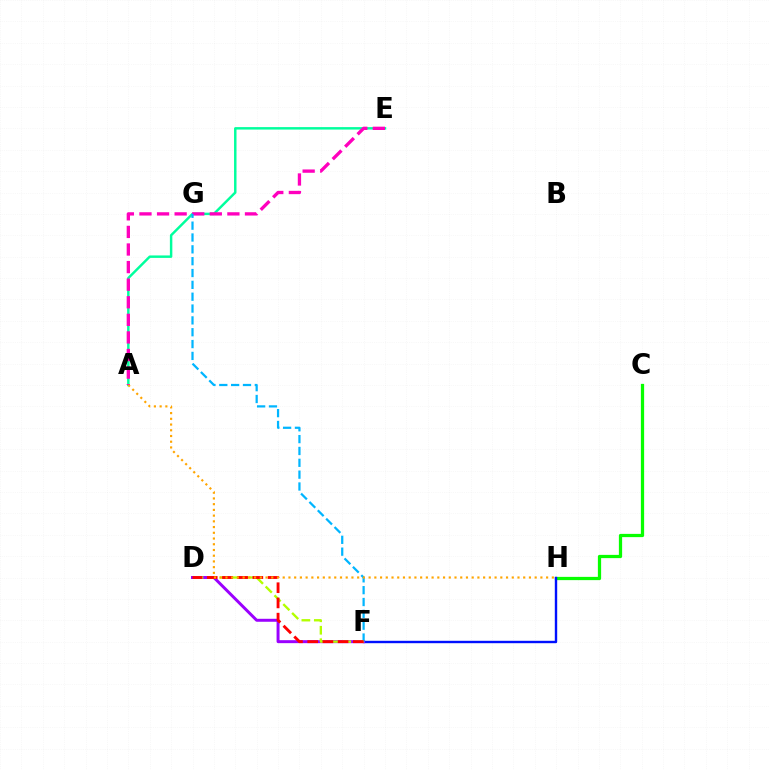{('C', 'H'): [{'color': '#08ff00', 'line_style': 'solid', 'thickness': 2.34}], ('F', 'H'): [{'color': '#0010ff', 'line_style': 'solid', 'thickness': 1.73}], ('A', 'E'): [{'color': '#00ff9d', 'line_style': 'solid', 'thickness': 1.77}, {'color': '#ff00bd', 'line_style': 'dashed', 'thickness': 2.39}], ('D', 'F'): [{'color': '#9b00ff', 'line_style': 'solid', 'thickness': 2.14}, {'color': '#b3ff00', 'line_style': 'dashed', 'thickness': 1.69}, {'color': '#ff0000', 'line_style': 'dashed', 'thickness': 2.07}], ('F', 'G'): [{'color': '#00b5ff', 'line_style': 'dashed', 'thickness': 1.61}], ('A', 'H'): [{'color': '#ffa500', 'line_style': 'dotted', 'thickness': 1.56}]}